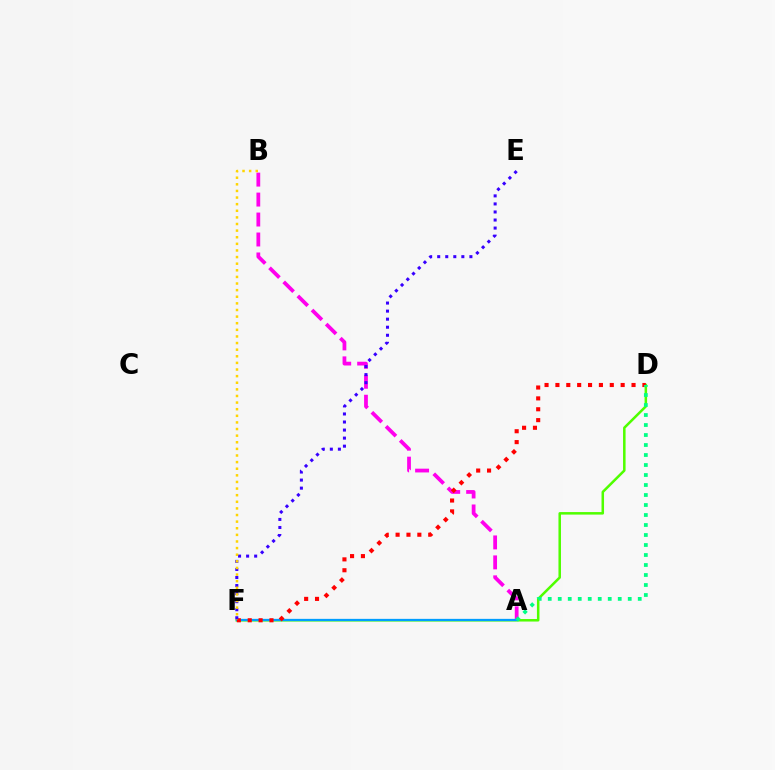{('A', 'B'): [{'color': '#ff00ed', 'line_style': 'dashed', 'thickness': 2.71}], ('D', 'F'): [{'color': '#4fff00', 'line_style': 'solid', 'thickness': 1.81}, {'color': '#ff0000', 'line_style': 'dotted', 'thickness': 2.95}], ('A', 'F'): [{'color': '#009eff', 'line_style': 'solid', 'thickness': 1.65}], ('E', 'F'): [{'color': '#3700ff', 'line_style': 'dotted', 'thickness': 2.19}], ('B', 'F'): [{'color': '#ffd500', 'line_style': 'dotted', 'thickness': 1.8}], ('A', 'D'): [{'color': '#00ff86', 'line_style': 'dotted', 'thickness': 2.72}]}